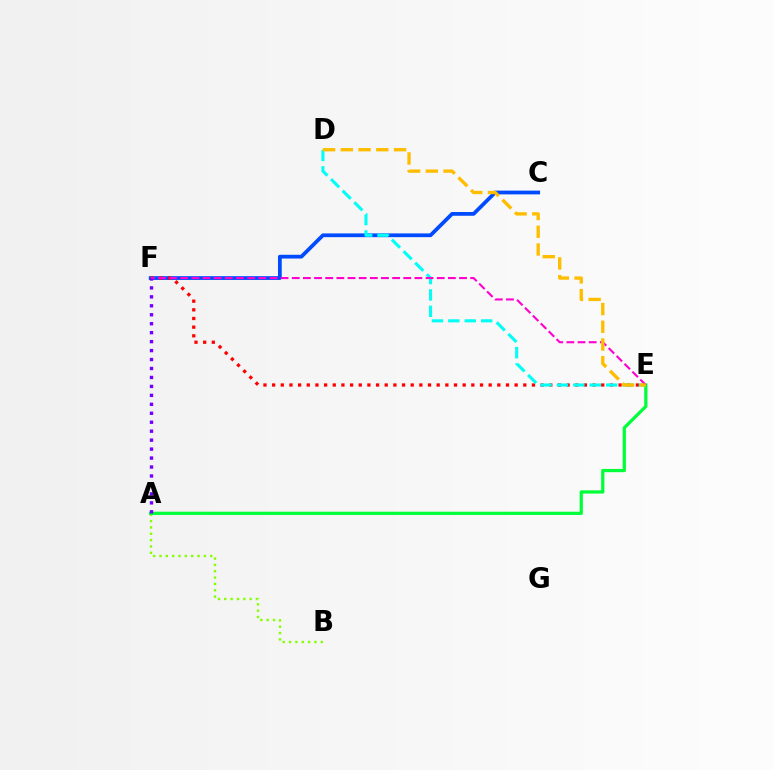{('A', 'B'): [{'color': '#84ff00', 'line_style': 'dotted', 'thickness': 1.72}], ('C', 'F'): [{'color': '#004bff', 'line_style': 'solid', 'thickness': 2.71}], ('E', 'F'): [{'color': '#ff0000', 'line_style': 'dotted', 'thickness': 2.35}, {'color': '#ff00cf', 'line_style': 'dashed', 'thickness': 1.51}], ('D', 'E'): [{'color': '#00fff6', 'line_style': 'dashed', 'thickness': 2.23}, {'color': '#ffbd00', 'line_style': 'dashed', 'thickness': 2.41}], ('A', 'E'): [{'color': '#00ff39', 'line_style': 'solid', 'thickness': 2.33}], ('A', 'F'): [{'color': '#7200ff', 'line_style': 'dotted', 'thickness': 2.43}]}